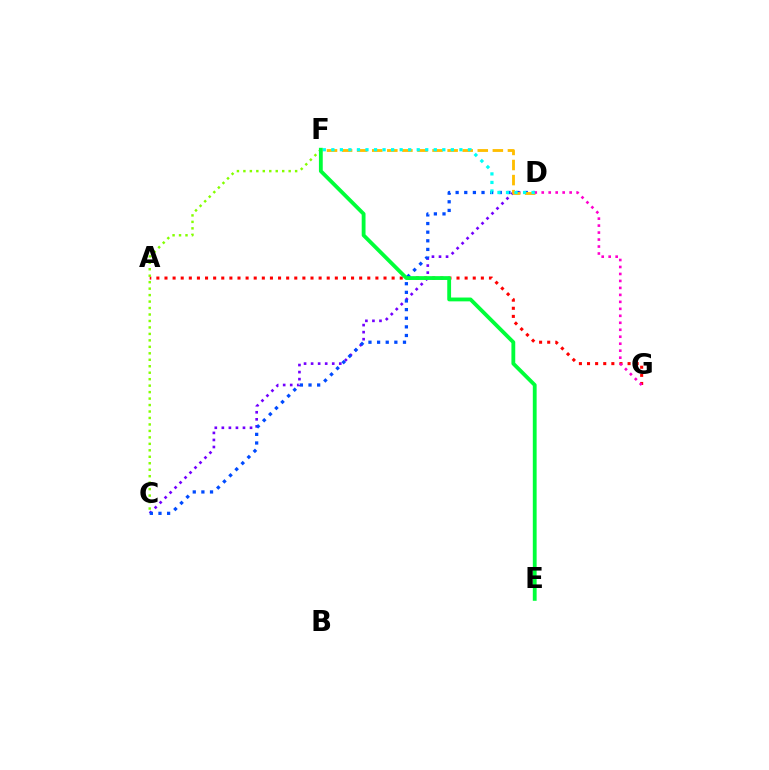{('A', 'G'): [{'color': '#ff0000', 'line_style': 'dotted', 'thickness': 2.2}], ('C', 'D'): [{'color': '#7200ff', 'line_style': 'dotted', 'thickness': 1.91}, {'color': '#004bff', 'line_style': 'dotted', 'thickness': 2.34}], ('D', 'F'): [{'color': '#ffbd00', 'line_style': 'dashed', 'thickness': 2.05}, {'color': '#00fff6', 'line_style': 'dotted', 'thickness': 2.32}], ('C', 'F'): [{'color': '#84ff00', 'line_style': 'dotted', 'thickness': 1.76}], ('D', 'G'): [{'color': '#ff00cf', 'line_style': 'dotted', 'thickness': 1.9}], ('E', 'F'): [{'color': '#00ff39', 'line_style': 'solid', 'thickness': 2.75}]}